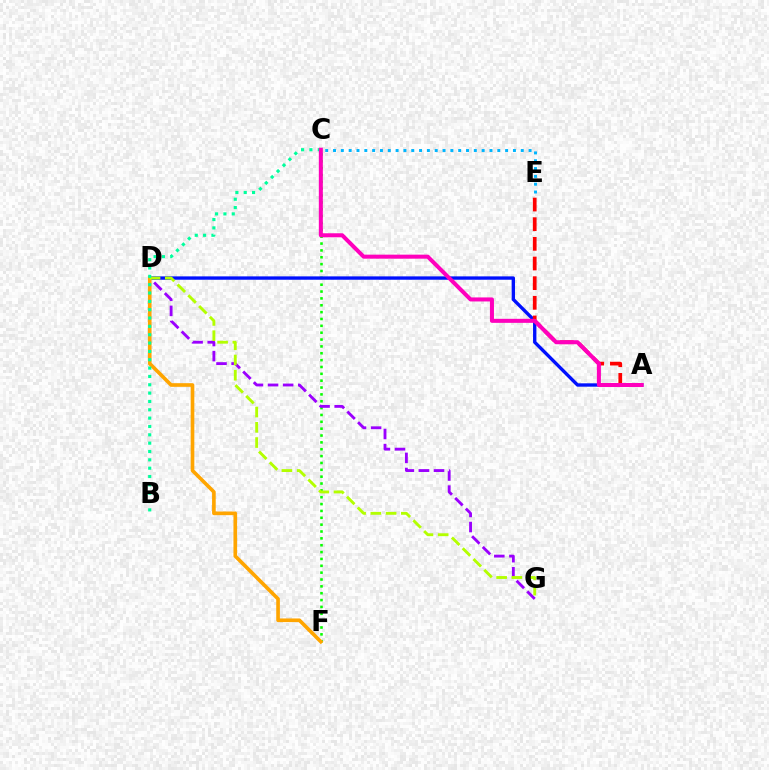{('C', 'F'): [{'color': '#08ff00', 'line_style': 'dotted', 'thickness': 1.86}], ('D', 'G'): [{'color': '#9b00ff', 'line_style': 'dashed', 'thickness': 2.05}, {'color': '#b3ff00', 'line_style': 'dashed', 'thickness': 2.07}], ('A', 'D'): [{'color': '#0010ff', 'line_style': 'solid', 'thickness': 2.42}], ('D', 'F'): [{'color': '#ffa500', 'line_style': 'solid', 'thickness': 2.63}], ('A', 'E'): [{'color': '#ff0000', 'line_style': 'dashed', 'thickness': 2.67}], ('C', 'E'): [{'color': '#00b5ff', 'line_style': 'dotted', 'thickness': 2.13}], ('B', 'C'): [{'color': '#00ff9d', 'line_style': 'dotted', 'thickness': 2.27}], ('A', 'C'): [{'color': '#ff00bd', 'line_style': 'solid', 'thickness': 2.9}]}